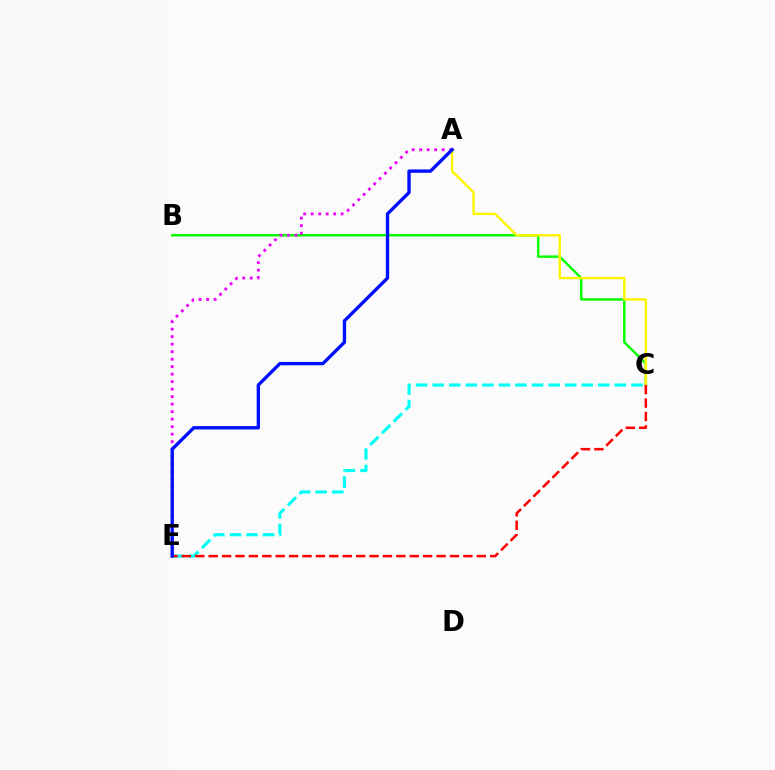{('B', 'C'): [{'color': '#08ff00', 'line_style': 'solid', 'thickness': 1.76}], ('A', 'C'): [{'color': '#fcf500', 'line_style': 'solid', 'thickness': 1.78}], ('C', 'E'): [{'color': '#00fff6', 'line_style': 'dashed', 'thickness': 2.25}, {'color': '#ff0000', 'line_style': 'dashed', 'thickness': 1.82}], ('A', 'E'): [{'color': '#ee00ff', 'line_style': 'dotted', 'thickness': 2.04}, {'color': '#0010ff', 'line_style': 'solid', 'thickness': 2.42}]}